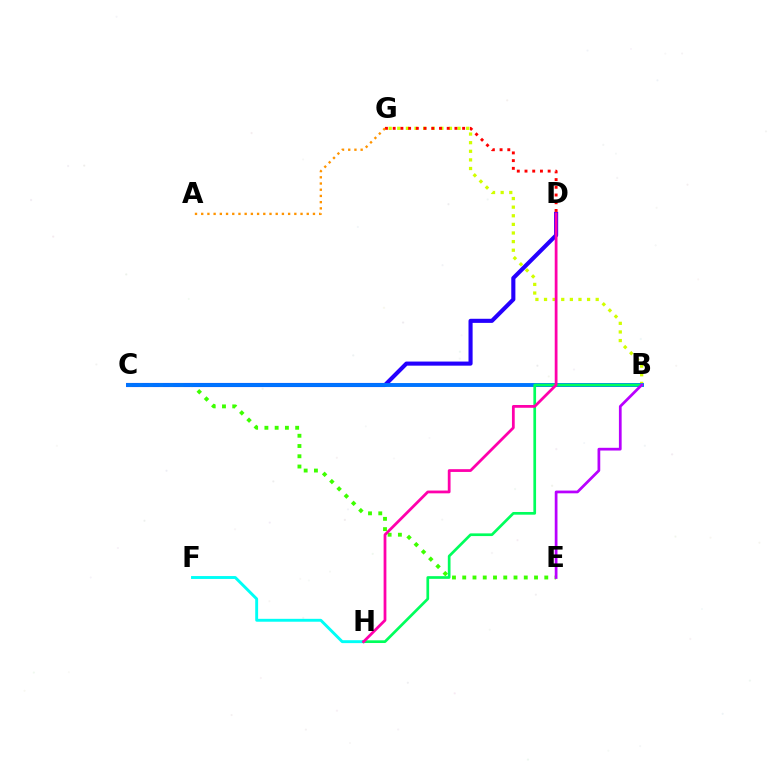{('C', 'D'): [{'color': '#2500ff', 'line_style': 'solid', 'thickness': 2.95}], ('F', 'H'): [{'color': '#00fff6', 'line_style': 'solid', 'thickness': 2.09}], ('C', 'E'): [{'color': '#3dff00', 'line_style': 'dotted', 'thickness': 2.79}], ('B', 'G'): [{'color': '#d1ff00', 'line_style': 'dotted', 'thickness': 2.34}], ('B', 'C'): [{'color': '#0074ff', 'line_style': 'solid', 'thickness': 2.81}], ('B', 'H'): [{'color': '#00ff5c', 'line_style': 'solid', 'thickness': 1.94}], ('D', 'H'): [{'color': '#ff00ac', 'line_style': 'solid', 'thickness': 2.0}], ('B', 'E'): [{'color': '#b900ff', 'line_style': 'solid', 'thickness': 1.97}], ('D', 'G'): [{'color': '#ff0000', 'line_style': 'dotted', 'thickness': 2.1}], ('A', 'G'): [{'color': '#ff9400', 'line_style': 'dotted', 'thickness': 1.69}]}